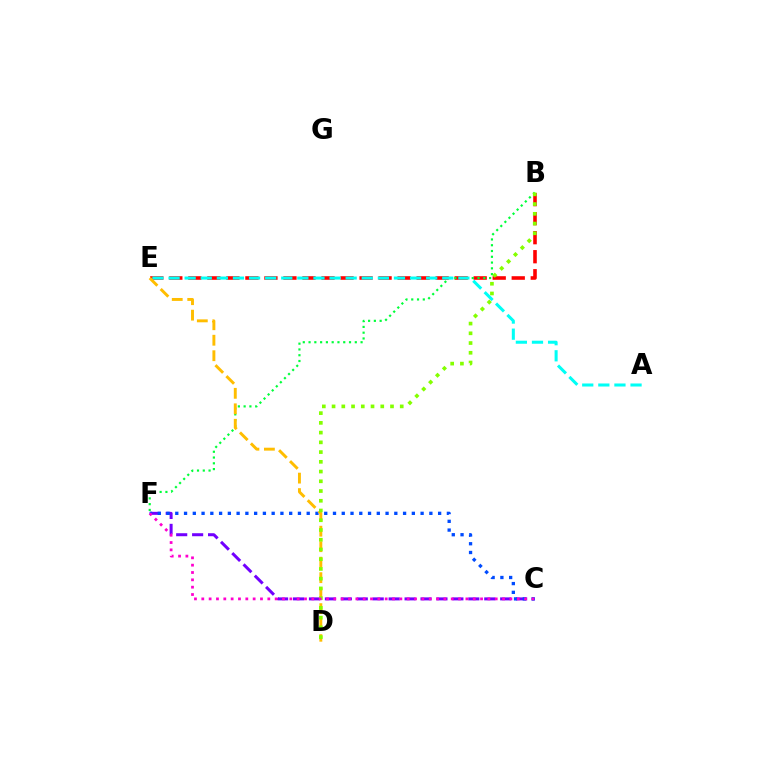{('C', 'F'): [{'color': '#7200ff', 'line_style': 'dashed', 'thickness': 2.16}, {'color': '#004bff', 'line_style': 'dotted', 'thickness': 2.38}, {'color': '#ff00cf', 'line_style': 'dotted', 'thickness': 1.99}], ('B', 'E'): [{'color': '#ff0000', 'line_style': 'dashed', 'thickness': 2.58}], ('B', 'F'): [{'color': '#00ff39', 'line_style': 'dotted', 'thickness': 1.57}], ('A', 'E'): [{'color': '#00fff6', 'line_style': 'dashed', 'thickness': 2.19}], ('D', 'E'): [{'color': '#ffbd00', 'line_style': 'dashed', 'thickness': 2.1}], ('B', 'D'): [{'color': '#84ff00', 'line_style': 'dotted', 'thickness': 2.65}]}